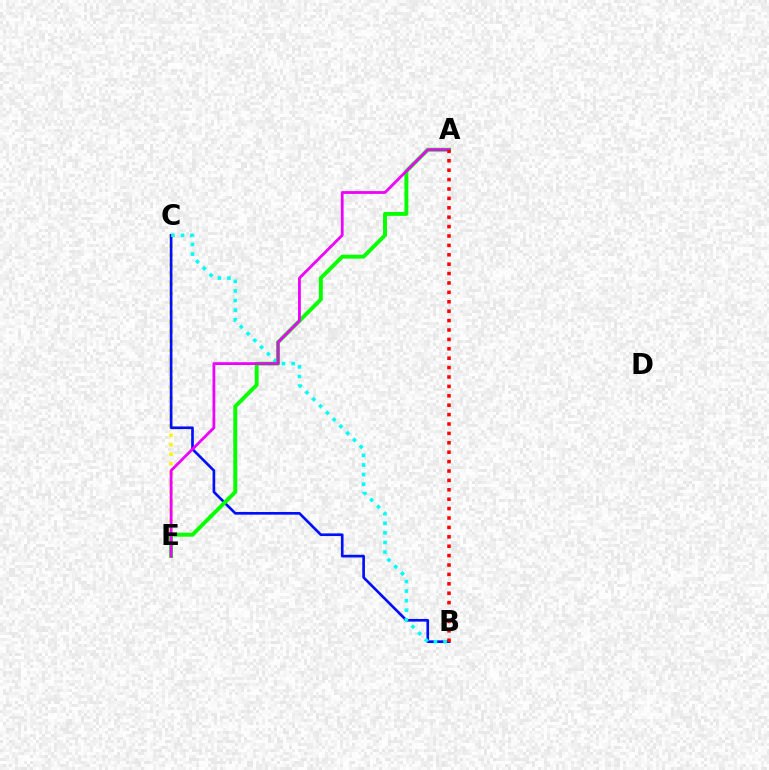{('C', 'E'): [{'color': '#fcf500', 'line_style': 'dotted', 'thickness': 2.57}], ('B', 'C'): [{'color': '#0010ff', 'line_style': 'solid', 'thickness': 1.92}, {'color': '#00fff6', 'line_style': 'dotted', 'thickness': 2.61}], ('A', 'E'): [{'color': '#08ff00', 'line_style': 'solid', 'thickness': 2.83}, {'color': '#ee00ff', 'line_style': 'solid', 'thickness': 2.01}], ('A', 'B'): [{'color': '#ff0000', 'line_style': 'dotted', 'thickness': 2.55}]}